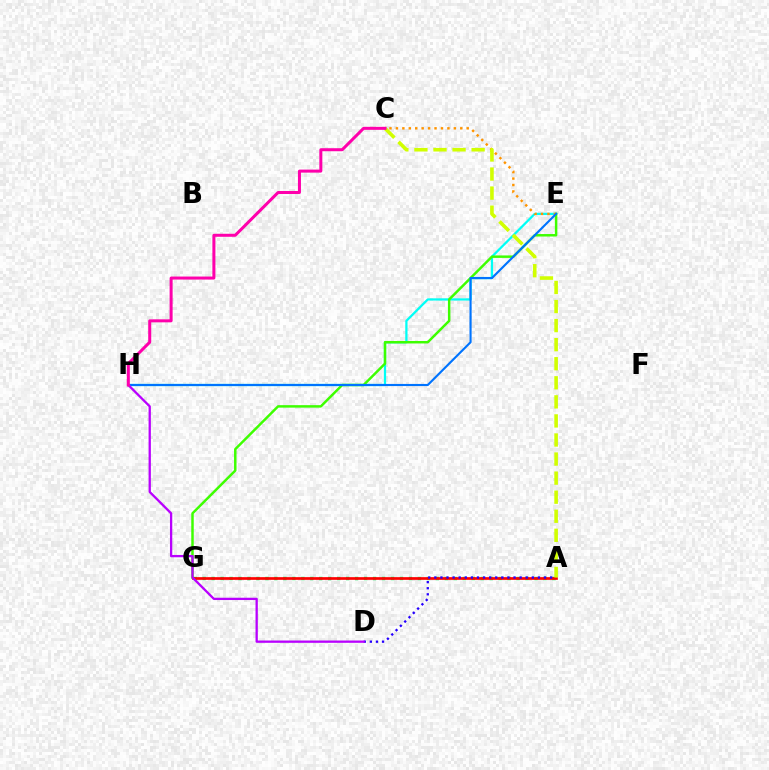{('E', 'H'): [{'color': '#00fff6', 'line_style': 'solid', 'thickness': 1.62}, {'color': '#0074ff', 'line_style': 'solid', 'thickness': 1.54}], ('E', 'G'): [{'color': '#3dff00', 'line_style': 'solid', 'thickness': 1.78}], ('A', 'G'): [{'color': '#00ff5c', 'line_style': 'dotted', 'thickness': 2.44}, {'color': '#ff0000', 'line_style': 'solid', 'thickness': 1.94}], ('A', 'D'): [{'color': '#2500ff', 'line_style': 'dotted', 'thickness': 1.66}], ('C', 'E'): [{'color': '#ff9400', 'line_style': 'dotted', 'thickness': 1.75}], ('A', 'C'): [{'color': '#d1ff00', 'line_style': 'dashed', 'thickness': 2.59}], ('D', 'H'): [{'color': '#b900ff', 'line_style': 'solid', 'thickness': 1.65}], ('C', 'H'): [{'color': '#ff00ac', 'line_style': 'solid', 'thickness': 2.17}]}